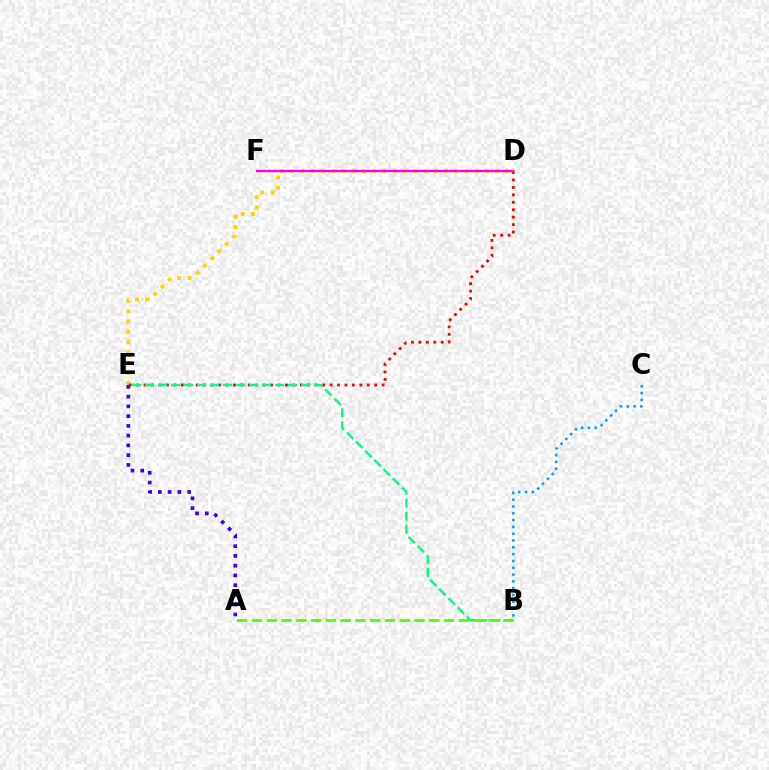{('D', 'E'): [{'color': '#ffd500', 'line_style': 'dotted', 'thickness': 2.78}, {'color': '#ff0000', 'line_style': 'dotted', 'thickness': 2.02}], ('B', 'E'): [{'color': '#00ff86', 'line_style': 'dashed', 'thickness': 1.77}], ('A', 'B'): [{'color': '#4fff00', 'line_style': 'dashed', 'thickness': 2.01}], ('A', 'E'): [{'color': '#3700ff', 'line_style': 'dotted', 'thickness': 2.65}], ('D', 'F'): [{'color': '#ff00ed', 'line_style': 'solid', 'thickness': 1.67}], ('B', 'C'): [{'color': '#009eff', 'line_style': 'dotted', 'thickness': 1.85}]}